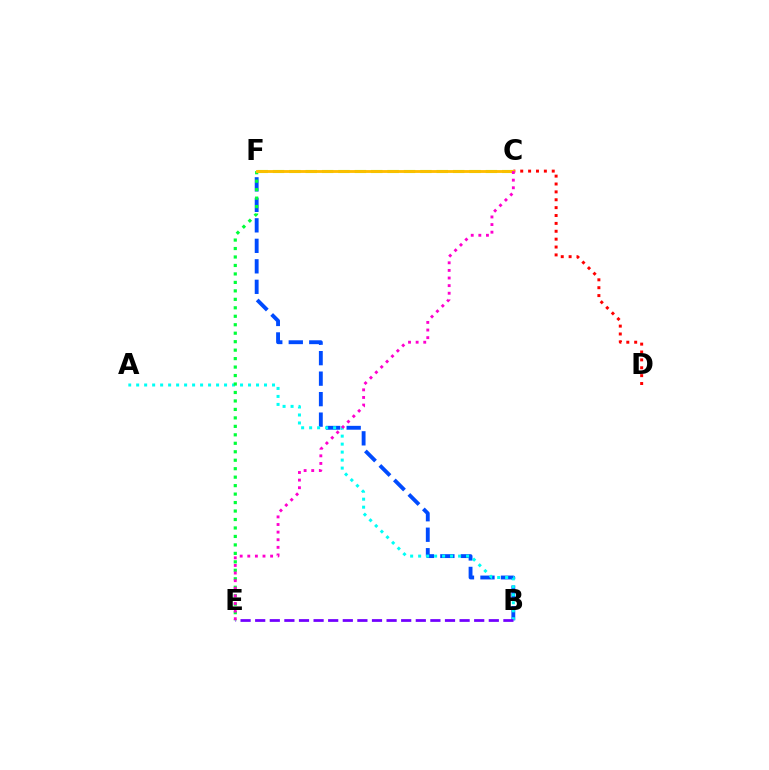{('B', 'F'): [{'color': '#004bff', 'line_style': 'dashed', 'thickness': 2.78}], ('C', 'F'): [{'color': '#84ff00', 'line_style': 'dashed', 'thickness': 2.22}, {'color': '#ffbd00', 'line_style': 'solid', 'thickness': 2.05}], ('C', 'D'): [{'color': '#ff0000', 'line_style': 'dotted', 'thickness': 2.14}], ('A', 'B'): [{'color': '#00fff6', 'line_style': 'dotted', 'thickness': 2.17}], ('E', 'F'): [{'color': '#00ff39', 'line_style': 'dotted', 'thickness': 2.3}], ('B', 'E'): [{'color': '#7200ff', 'line_style': 'dashed', 'thickness': 1.98}], ('C', 'E'): [{'color': '#ff00cf', 'line_style': 'dotted', 'thickness': 2.07}]}